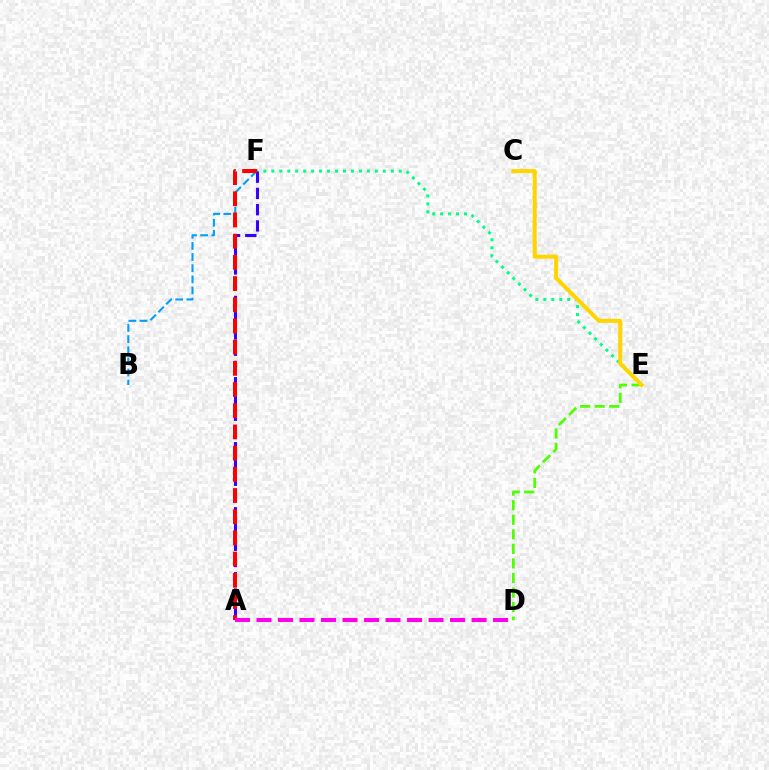{('E', 'F'): [{'color': '#00ff86', 'line_style': 'dotted', 'thickness': 2.16}], ('D', 'E'): [{'color': '#4fff00', 'line_style': 'dashed', 'thickness': 1.98}], ('B', 'F'): [{'color': '#009eff', 'line_style': 'dashed', 'thickness': 1.51}], ('A', 'F'): [{'color': '#3700ff', 'line_style': 'dashed', 'thickness': 2.21}, {'color': '#ff0000', 'line_style': 'dashed', 'thickness': 2.88}], ('C', 'E'): [{'color': '#ffd500', 'line_style': 'solid', 'thickness': 2.9}], ('A', 'D'): [{'color': '#ff00ed', 'line_style': 'dashed', 'thickness': 2.92}]}